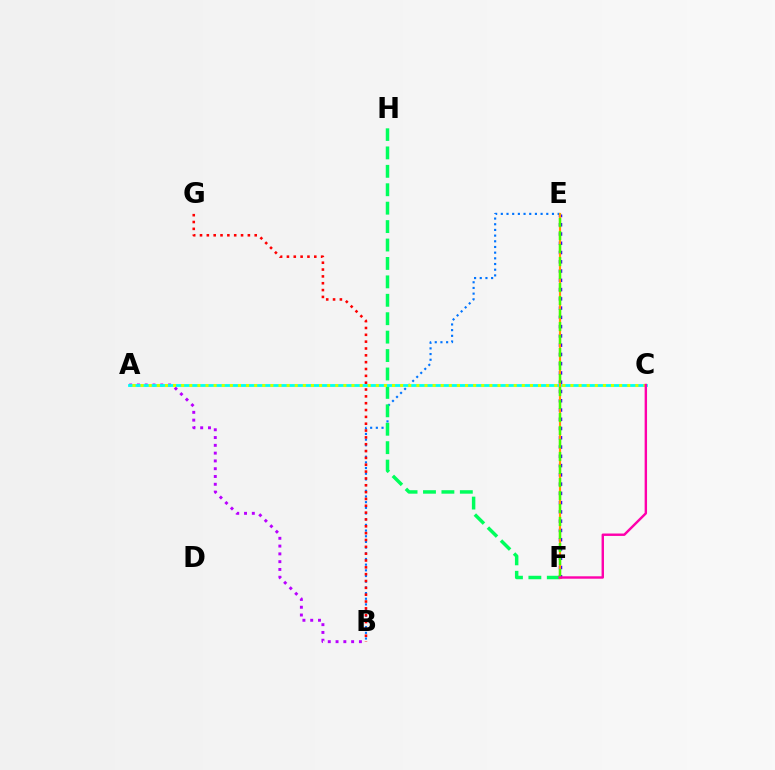{('B', 'E'): [{'color': '#0074ff', 'line_style': 'dotted', 'thickness': 1.54}], ('E', 'F'): [{'color': '#2500ff', 'line_style': 'dotted', 'thickness': 2.52}, {'color': '#ff9400', 'line_style': 'solid', 'thickness': 1.56}, {'color': '#3dff00', 'line_style': 'dashed', 'thickness': 1.77}], ('F', 'H'): [{'color': '#00ff5c', 'line_style': 'dashed', 'thickness': 2.5}], ('A', 'B'): [{'color': '#b900ff', 'line_style': 'dotted', 'thickness': 2.12}], ('B', 'G'): [{'color': '#ff0000', 'line_style': 'dotted', 'thickness': 1.86}], ('A', 'C'): [{'color': '#00fff6', 'line_style': 'solid', 'thickness': 2.02}, {'color': '#d1ff00', 'line_style': 'dotted', 'thickness': 2.2}], ('C', 'F'): [{'color': '#ff00ac', 'line_style': 'solid', 'thickness': 1.74}]}